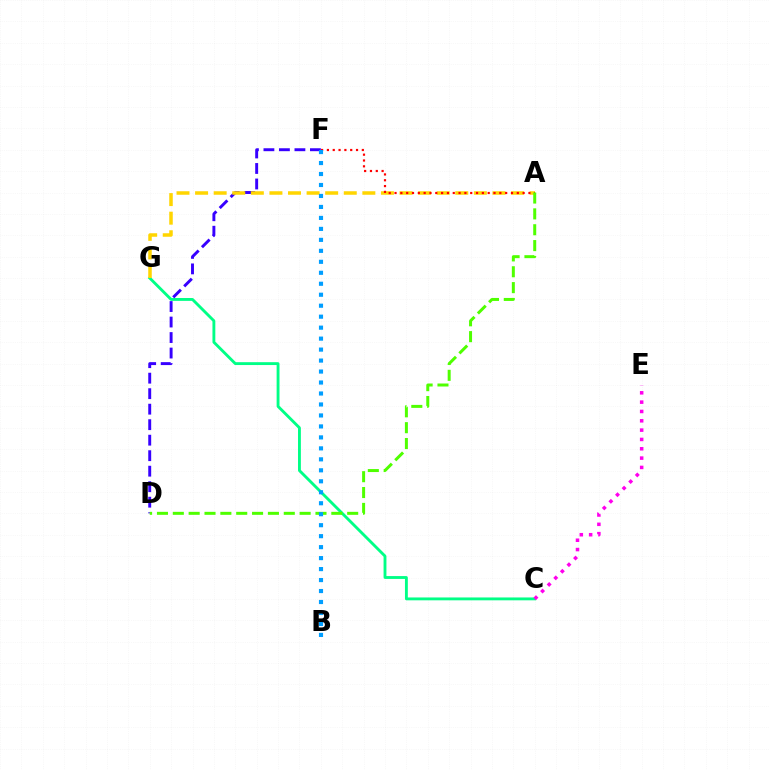{('C', 'G'): [{'color': '#00ff86', 'line_style': 'solid', 'thickness': 2.06}], ('D', 'F'): [{'color': '#3700ff', 'line_style': 'dashed', 'thickness': 2.11}], ('A', 'G'): [{'color': '#ffd500', 'line_style': 'dashed', 'thickness': 2.52}], ('C', 'E'): [{'color': '#ff00ed', 'line_style': 'dotted', 'thickness': 2.53}], ('A', 'F'): [{'color': '#ff0000', 'line_style': 'dotted', 'thickness': 1.58}], ('A', 'D'): [{'color': '#4fff00', 'line_style': 'dashed', 'thickness': 2.15}], ('B', 'F'): [{'color': '#009eff', 'line_style': 'dotted', 'thickness': 2.98}]}